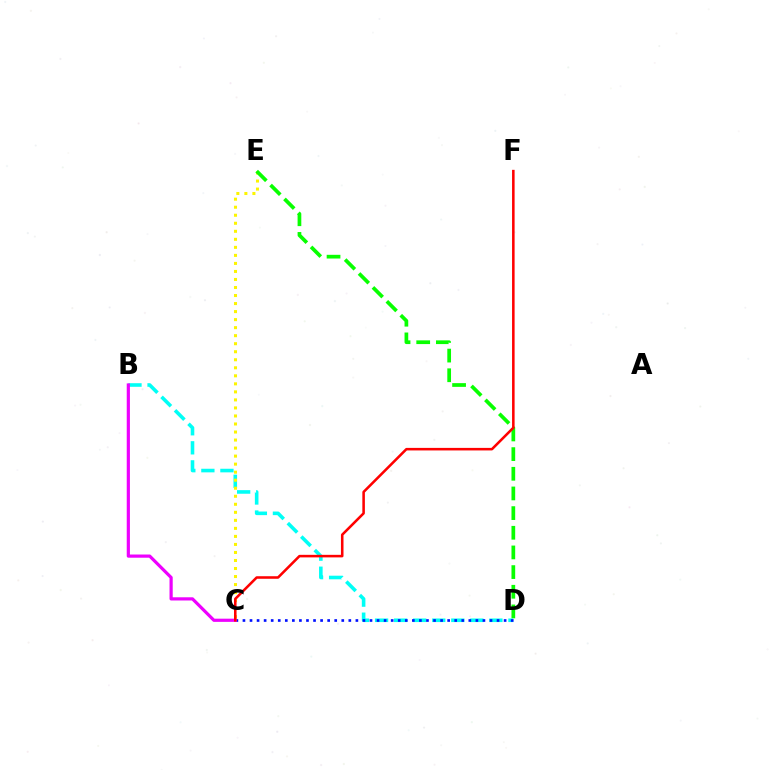{('B', 'D'): [{'color': '#00fff6', 'line_style': 'dashed', 'thickness': 2.59}], ('C', 'D'): [{'color': '#0010ff', 'line_style': 'dotted', 'thickness': 1.92}], ('B', 'C'): [{'color': '#ee00ff', 'line_style': 'solid', 'thickness': 2.3}], ('C', 'E'): [{'color': '#fcf500', 'line_style': 'dotted', 'thickness': 2.18}], ('D', 'E'): [{'color': '#08ff00', 'line_style': 'dashed', 'thickness': 2.67}], ('C', 'F'): [{'color': '#ff0000', 'line_style': 'solid', 'thickness': 1.84}]}